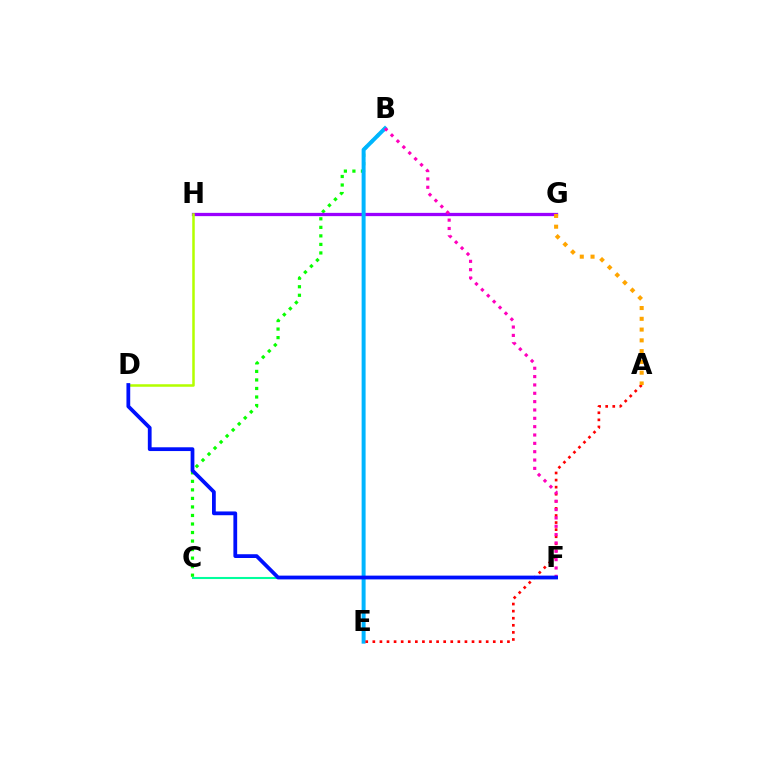{('B', 'C'): [{'color': '#08ff00', 'line_style': 'dotted', 'thickness': 2.32}], ('G', 'H'): [{'color': '#9b00ff', 'line_style': 'solid', 'thickness': 2.35}], ('B', 'E'): [{'color': '#00b5ff', 'line_style': 'solid', 'thickness': 2.86}], ('A', 'E'): [{'color': '#ff0000', 'line_style': 'dotted', 'thickness': 1.92}], ('A', 'G'): [{'color': '#ffa500', 'line_style': 'dotted', 'thickness': 2.93}], ('C', 'F'): [{'color': '#00ff9d', 'line_style': 'solid', 'thickness': 1.5}], ('D', 'H'): [{'color': '#b3ff00', 'line_style': 'solid', 'thickness': 1.82}], ('B', 'F'): [{'color': '#ff00bd', 'line_style': 'dotted', 'thickness': 2.27}], ('D', 'F'): [{'color': '#0010ff', 'line_style': 'solid', 'thickness': 2.71}]}